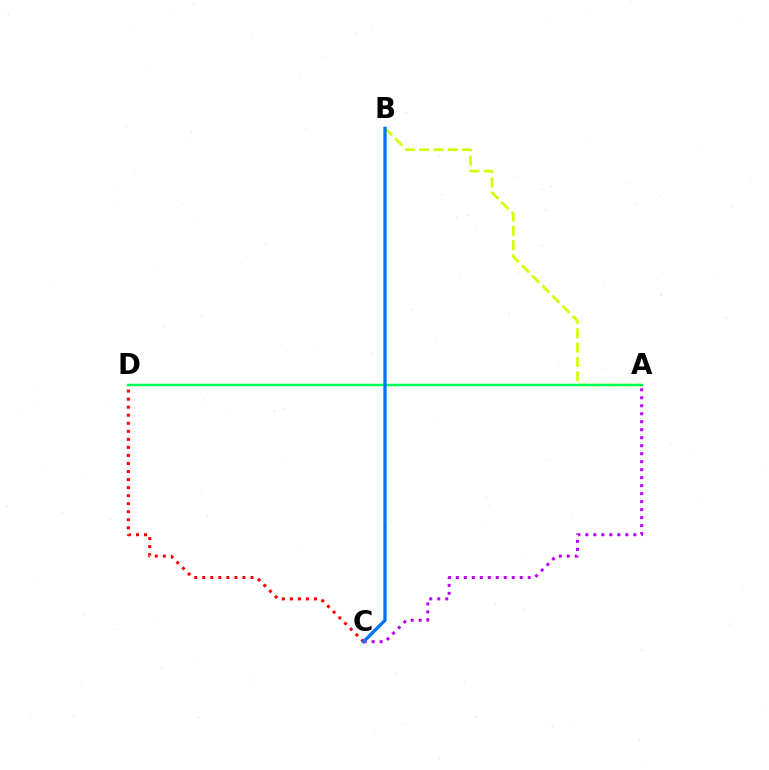{('A', 'B'): [{'color': '#d1ff00', 'line_style': 'dashed', 'thickness': 1.95}], ('A', 'D'): [{'color': '#00ff5c', 'line_style': 'solid', 'thickness': 1.78}], ('A', 'C'): [{'color': '#b900ff', 'line_style': 'dotted', 'thickness': 2.17}], ('C', 'D'): [{'color': '#ff0000', 'line_style': 'dotted', 'thickness': 2.18}], ('B', 'C'): [{'color': '#0074ff', 'line_style': 'solid', 'thickness': 2.39}]}